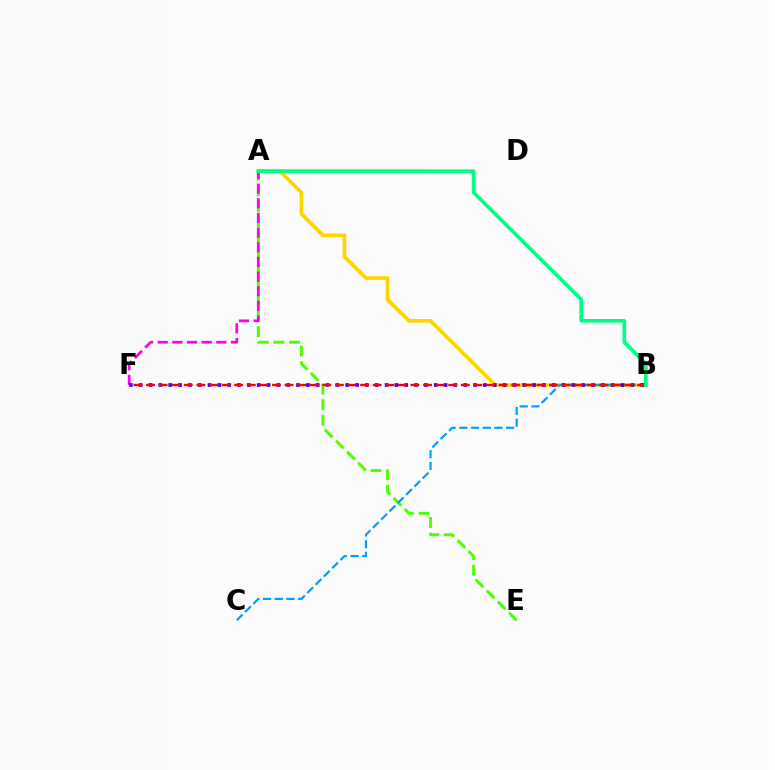{('A', 'B'): [{'color': '#ffd500', 'line_style': 'solid', 'thickness': 2.62}, {'color': '#00ff86', 'line_style': 'solid', 'thickness': 2.64}], ('A', 'E'): [{'color': '#4fff00', 'line_style': 'dashed', 'thickness': 2.12}], ('B', 'C'): [{'color': '#009eff', 'line_style': 'dashed', 'thickness': 1.59}], ('A', 'F'): [{'color': '#ff00ed', 'line_style': 'dashed', 'thickness': 1.99}], ('B', 'F'): [{'color': '#3700ff', 'line_style': 'dotted', 'thickness': 2.67}, {'color': '#ff0000', 'line_style': 'dashed', 'thickness': 1.71}]}